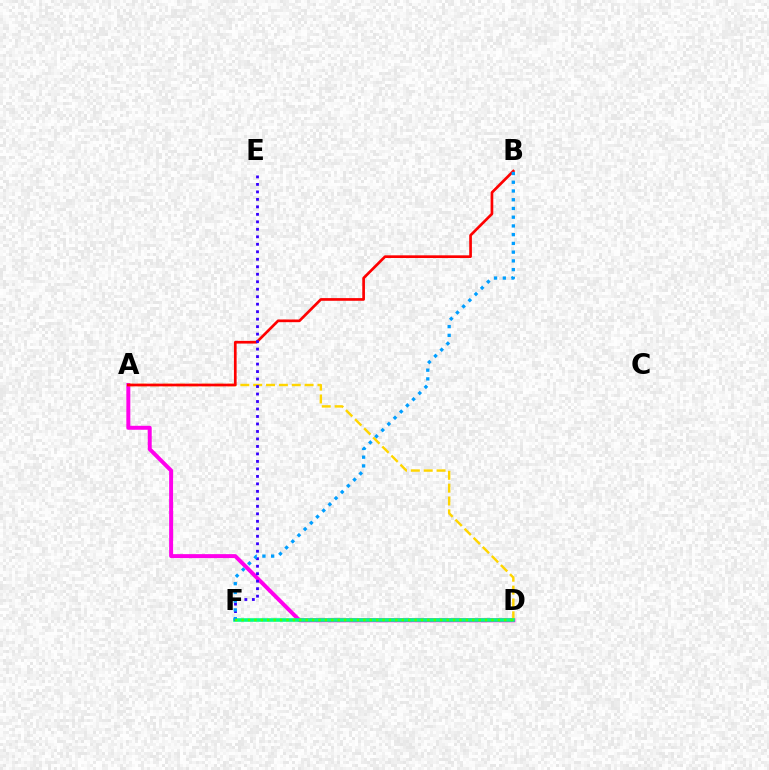{('A', 'D'): [{'color': '#ff00ed', 'line_style': 'solid', 'thickness': 2.86}, {'color': '#ffd500', 'line_style': 'dashed', 'thickness': 1.75}], ('D', 'F'): [{'color': '#00ff86', 'line_style': 'solid', 'thickness': 2.58}, {'color': '#4fff00', 'line_style': 'dotted', 'thickness': 1.74}], ('A', 'B'): [{'color': '#ff0000', 'line_style': 'solid', 'thickness': 1.93}], ('E', 'F'): [{'color': '#3700ff', 'line_style': 'dotted', 'thickness': 2.03}], ('B', 'F'): [{'color': '#009eff', 'line_style': 'dotted', 'thickness': 2.37}]}